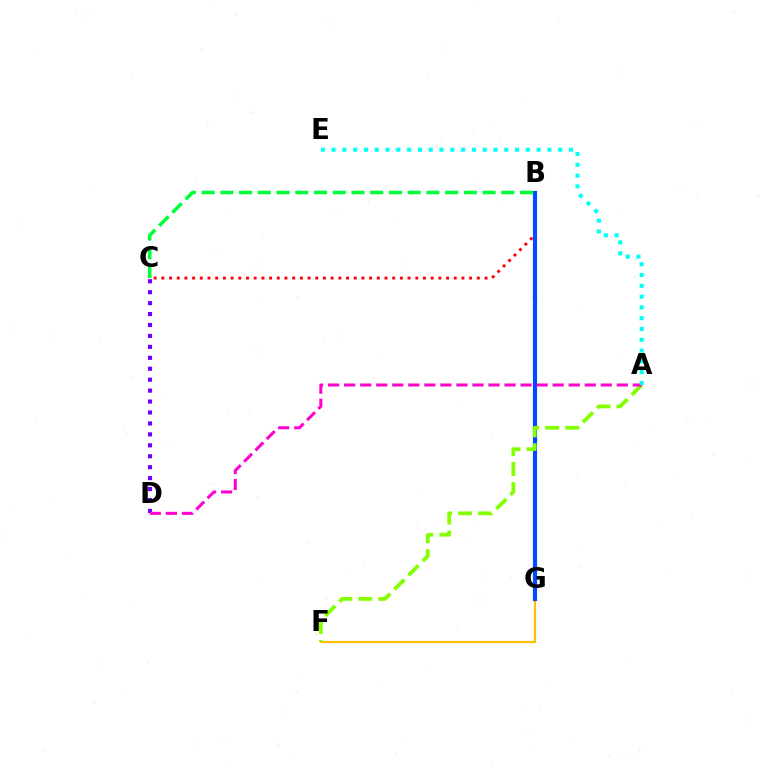{('B', 'C'): [{'color': '#ff0000', 'line_style': 'dotted', 'thickness': 2.09}, {'color': '#00ff39', 'line_style': 'dashed', 'thickness': 2.54}], ('F', 'G'): [{'color': '#ffbd00', 'line_style': 'solid', 'thickness': 1.54}], ('C', 'D'): [{'color': '#7200ff', 'line_style': 'dotted', 'thickness': 2.97}], ('B', 'G'): [{'color': '#004bff', 'line_style': 'solid', 'thickness': 2.98}], ('A', 'F'): [{'color': '#84ff00', 'line_style': 'dashed', 'thickness': 2.72}], ('A', 'D'): [{'color': '#ff00cf', 'line_style': 'dashed', 'thickness': 2.18}], ('A', 'E'): [{'color': '#00fff6', 'line_style': 'dotted', 'thickness': 2.93}]}